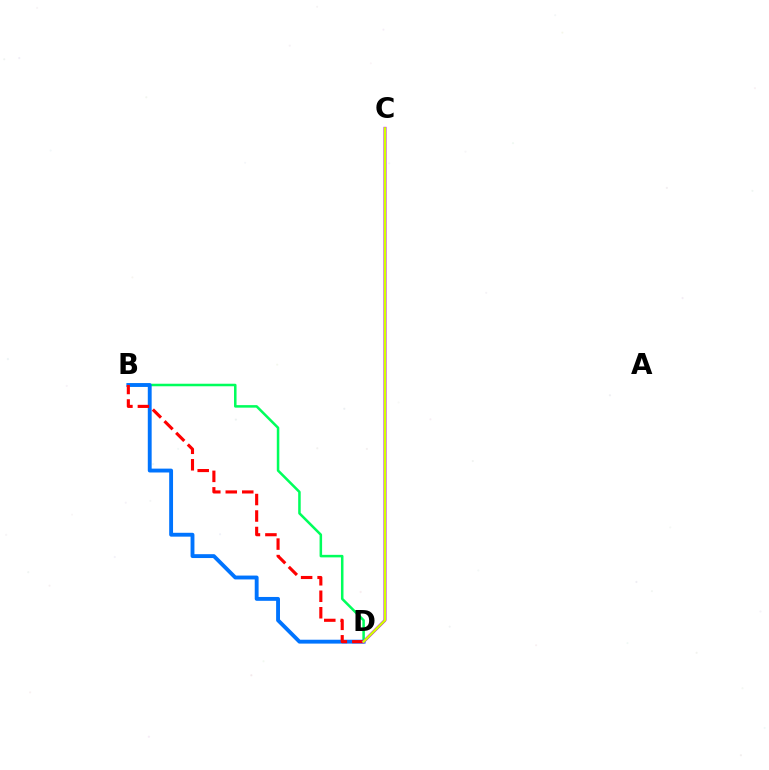{('B', 'D'): [{'color': '#00ff5c', 'line_style': 'solid', 'thickness': 1.82}, {'color': '#0074ff', 'line_style': 'solid', 'thickness': 2.78}, {'color': '#ff0000', 'line_style': 'dashed', 'thickness': 2.24}], ('C', 'D'): [{'color': '#b900ff', 'line_style': 'solid', 'thickness': 2.15}, {'color': '#d1ff00', 'line_style': 'solid', 'thickness': 1.69}]}